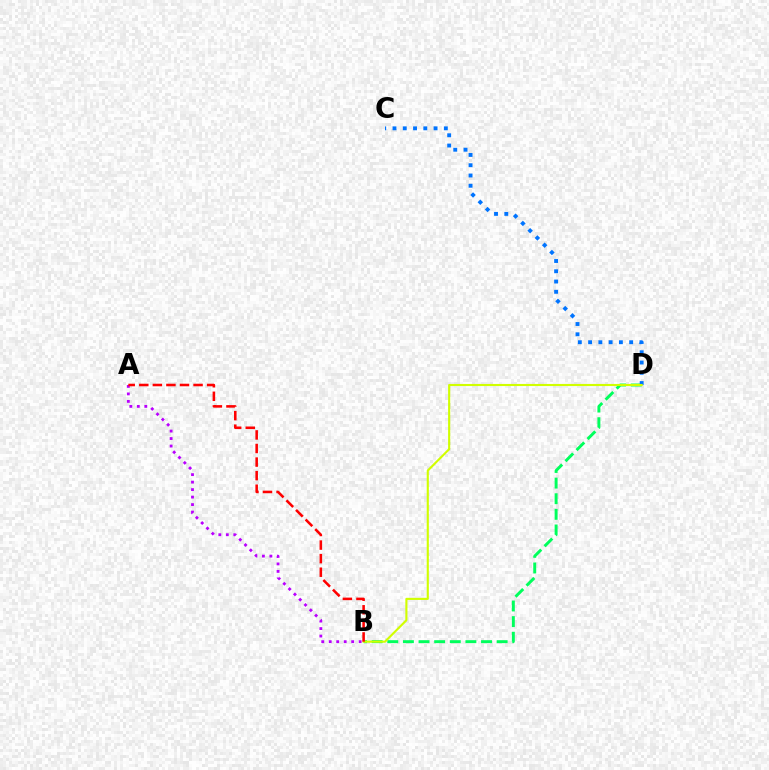{('A', 'B'): [{'color': '#b900ff', 'line_style': 'dotted', 'thickness': 2.03}, {'color': '#ff0000', 'line_style': 'dashed', 'thickness': 1.84}], ('B', 'D'): [{'color': '#00ff5c', 'line_style': 'dashed', 'thickness': 2.12}, {'color': '#d1ff00', 'line_style': 'solid', 'thickness': 1.53}], ('C', 'D'): [{'color': '#0074ff', 'line_style': 'dotted', 'thickness': 2.79}]}